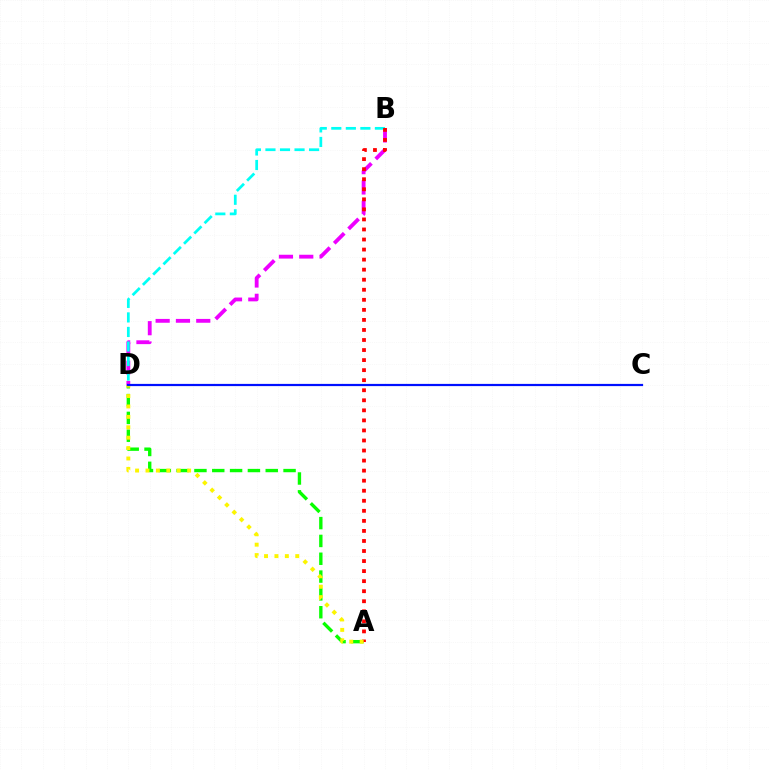{('A', 'D'): [{'color': '#08ff00', 'line_style': 'dashed', 'thickness': 2.42}, {'color': '#fcf500', 'line_style': 'dotted', 'thickness': 2.83}], ('B', 'D'): [{'color': '#ee00ff', 'line_style': 'dashed', 'thickness': 2.76}, {'color': '#00fff6', 'line_style': 'dashed', 'thickness': 1.98}], ('A', 'B'): [{'color': '#ff0000', 'line_style': 'dotted', 'thickness': 2.73}], ('C', 'D'): [{'color': '#0010ff', 'line_style': 'solid', 'thickness': 1.59}]}